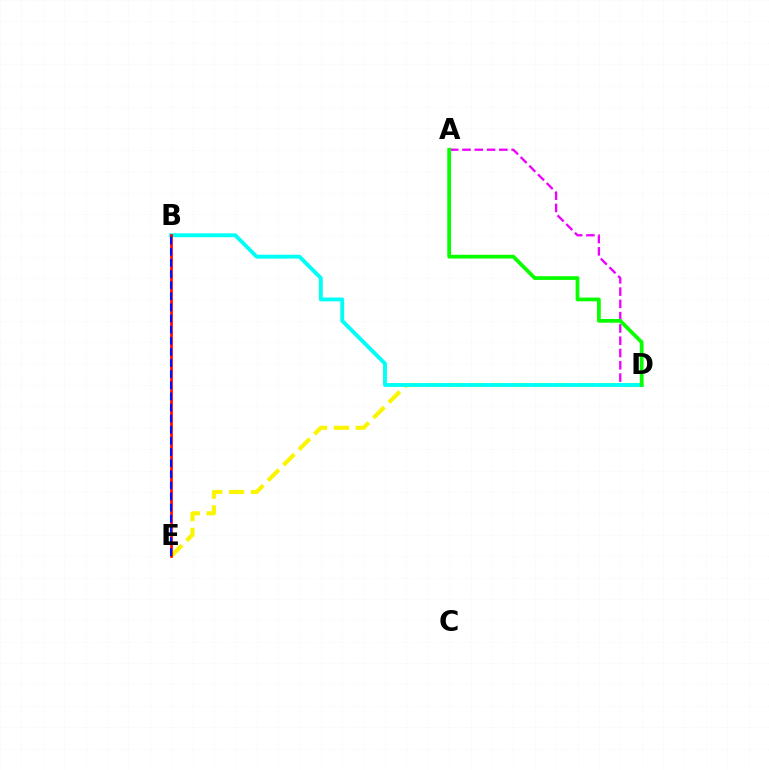{('D', 'E'): [{'color': '#fcf500', 'line_style': 'dashed', 'thickness': 2.97}], ('A', 'D'): [{'color': '#ee00ff', 'line_style': 'dashed', 'thickness': 1.67}, {'color': '#08ff00', 'line_style': 'solid', 'thickness': 2.7}], ('B', 'D'): [{'color': '#00fff6', 'line_style': 'solid', 'thickness': 2.79}], ('B', 'E'): [{'color': '#ff0000', 'line_style': 'solid', 'thickness': 1.92}, {'color': '#0010ff', 'line_style': 'dashed', 'thickness': 1.51}]}